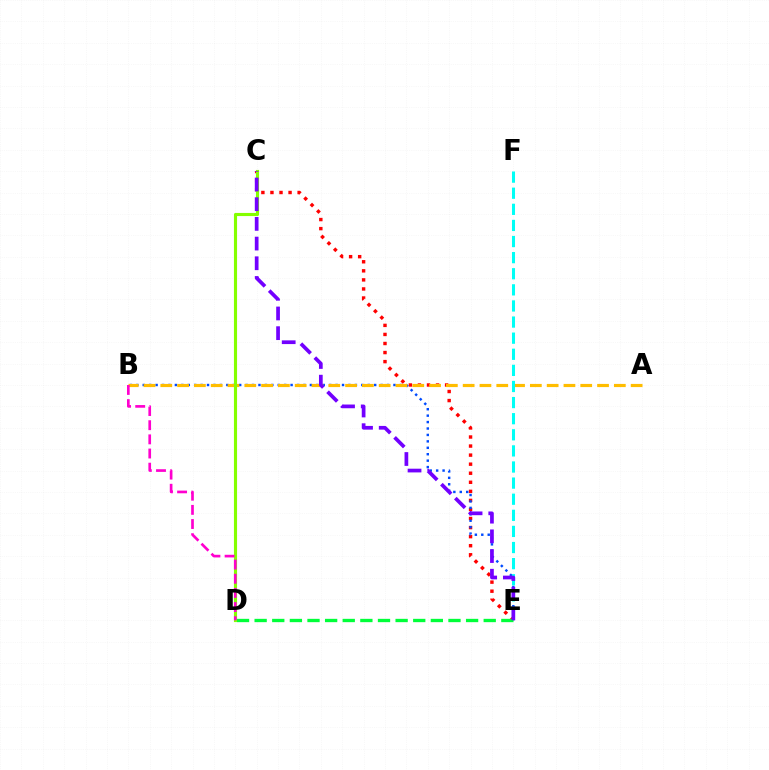{('C', 'E'): [{'color': '#ff0000', 'line_style': 'dotted', 'thickness': 2.46}, {'color': '#7200ff', 'line_style': 'dashed', 'thickness': 2.67}], ('B', 'E'): [{'color': '#004bff', 'line_style': 'dotted', 'thickness': 1.75}], ('D', 'E'): [{'color': '#00ff39', 'line_style': 'dashed', 'thickness': 2.39}], ('A', 'B'): [{'color': '#ffbd00', 'line_style': 'dashed', 'thickness': 2.28}], ('E', 'F'): [{'color': '#00fff6', 'line_style': 'dashed', 'thickness': 2.19}], ('C', 'D'): [{'color': '#84ff00', 'line_style': 'solid', 'thickness': 2.25}], ('B', 'D'): [{'color': '#ff00cf', 'line_style': 'dashed', 'thickness': 1.92}]}